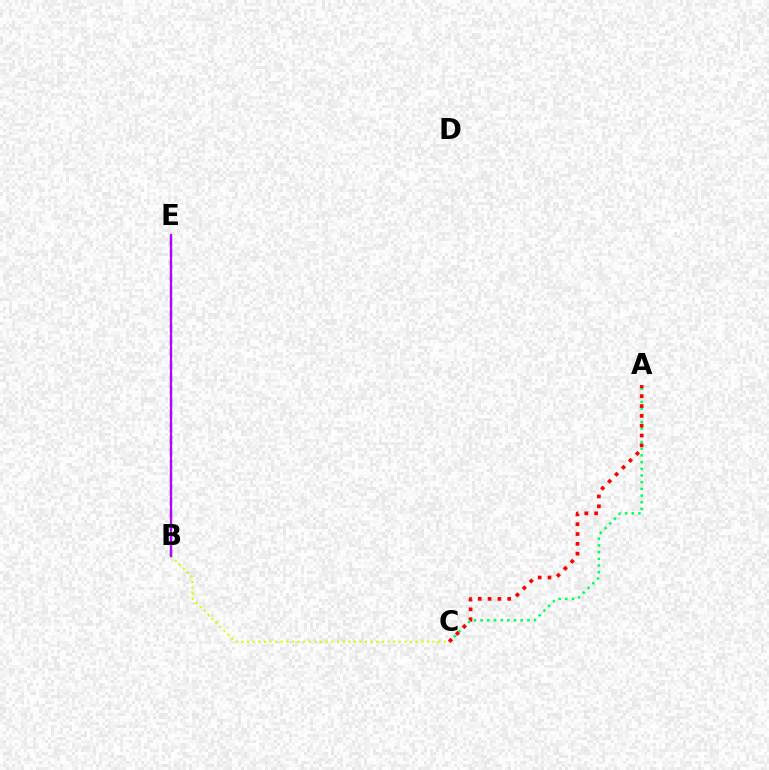{('B', 'E'): [{'color': '#0074ff', 'line_style': 'dashed', 'thickness': 1.69}, {'color': '#b900ff', 'line_style': 'solid', 'thickness': 1.6}], ('A', 'C'): [{'color': '#00ff5c', 'line_style': 'dotted', 'thickness': 1.82}, {'color': '#ff0000', 'line_style': 'dotted', 'thickness': 2.67}], ('B', 'C'): [{'color': '#d1ff00', 'line_style': 'dotted', 'thickness': 1.53}]}